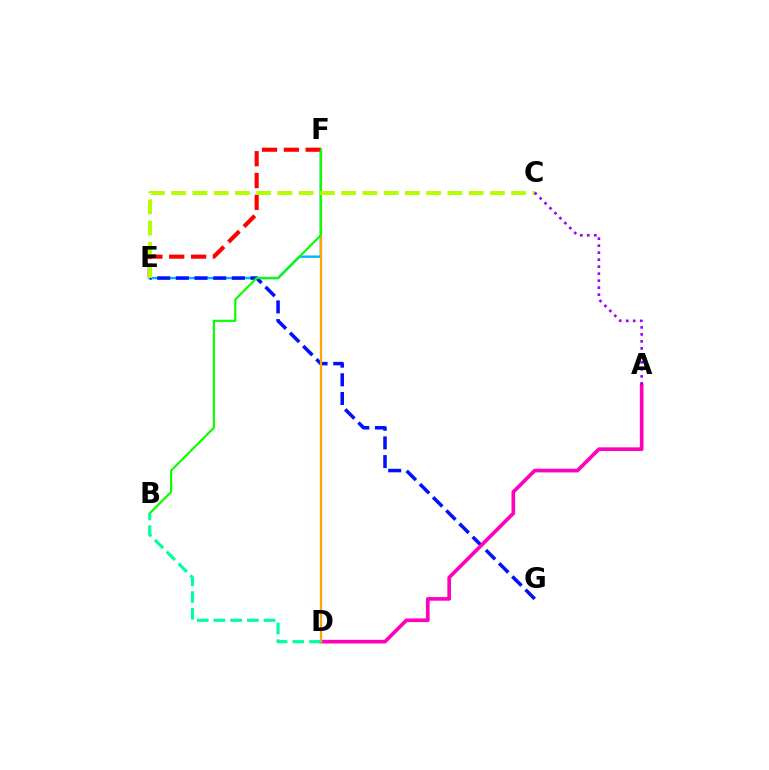{('E', 'F'): [{'color': '#00b5ff', 'line_style': 'solid', 'thickness': 1.73}, {'color': '#ff0000', 'line_style': 'dashed', 'thickness': 2.97}], ('E', 'G'): [{'color': '#0010ff', 'line_style': 'dashed', 'thickness': 2.54}], ('A', 'D'): [{'color': '#ff00bd', 'line_style': 'solid', 'thickness': 2.63}], ('D', 'F'): [{'color': '#ffa500', 'line_style': 'solid', 'thickness': 1.62}], ('B', 'F'): [{'color': '#08ff00', 'line_style': 'solid', 'thickness': 1.57}], ('C', 'E'): [{'color': '#b3ff00', 'line_style': 'dashed', 'thickness': 2.89}], ('B', 'D'): [{'color': '#00ff9d', 'line_style': 'dashed', 'thickness': 2.27}], ('A', 'C'): [{'color': '#9b00ff', 'line_style': 'dotted', 'thickness': 1.9}]}